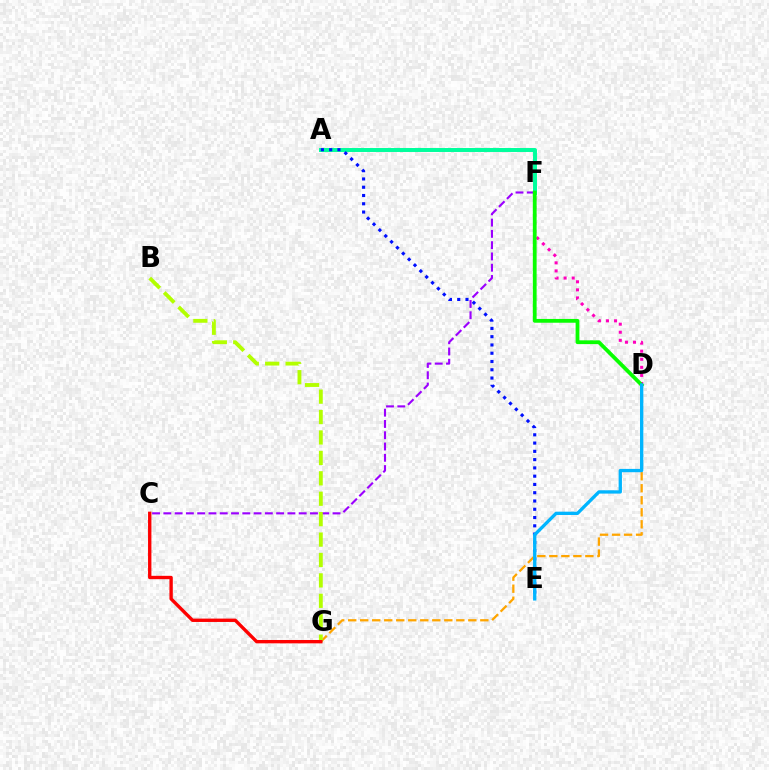{('A', 'F'): [{'color': '#00ff9d', 'line_style': 'solid', 'thickness': 2.85}], ('A', 'E'): [{'color': '#0010ff', 'line_style': 'dotted', 'thickness': 2.25}], ('C', 'F'): [{'color': '#9b00ff', 'line_style': 'dashed', 'thickness': 1.53}], ('D', 'G'): [{'color': '#ffa500', 'line_style': 'dashed', 'thickness': 1.63}], ('D', 'F'): [{'color': '#ff00bd', 'line_style': 'dotted', 'thickness': 2.19}, {'color': '#08ff00', 'line_style': 'solid', 'thickness': 2.72}], ('B', 'G'): [{'color': '#b3ff00', 'line_style': 'dashed', 'thickness': 2.77}], ('D', 'E'): [{'color': '#00b5ff', 'line_style': 'solid', 'thickness': 2.38}], ('C', 'G'): [{'color': '#ff0000', 'line_style': 'solid', 'thickness': 2.42}]}